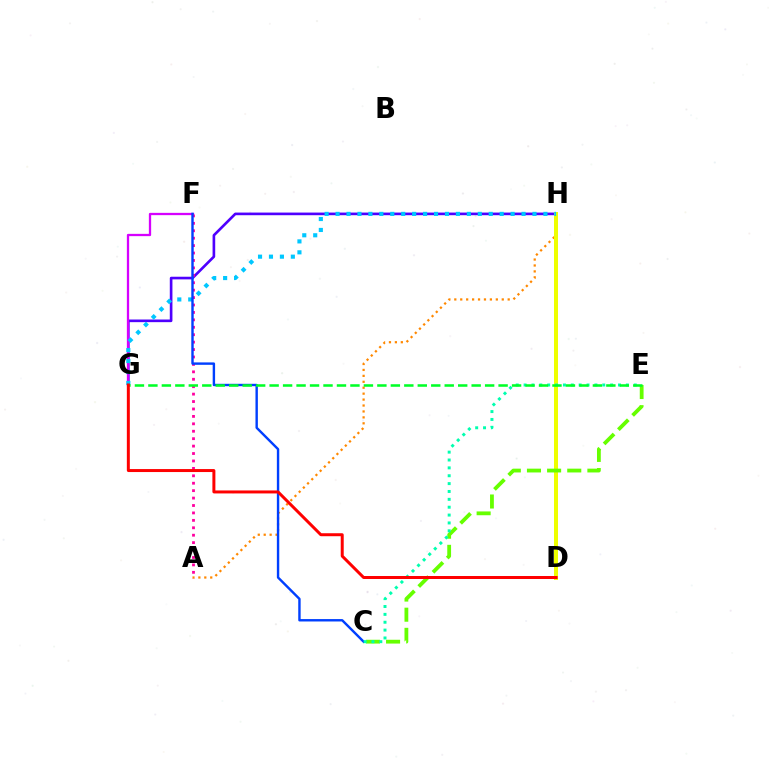{('A', 'H'): [{'color': '#ff8800', 'line_style': 'dotted', 'thickness': 1.61}], ('G', 'H'): [{'color': '#4f00ff', 'line_style': 'solid', 'thickness': 1.9}, {'color': '#00c7ff', 'line_style': 'dotted', 'thickness': 2.97}], ('D', 'H'): [{'color': '#eeff00', 'line_style': 'solid', 'thickness': 2.88}], ('F', 'G'): [{'color': '#d600ff', 'line_style': 'solid', 'thickness': 1.65}], ('A', 'F'): [{'color': '#ff00a0', 'line_style': 'dotted', 'thickness': 2.02}], ('C', 'F'): [{'color': '#003fff', 'line_style': 'solid', 'thickness': 1.73}], ('C', 'E'): [{'color': '#66ff00', 'line_style': 'dashed', 'thickness': 2.74}, {'color': '#00ffaf', 'line_style': 'dotted', 'thickness': 2.14}], ('E', 'G'): [{'color': '#00ff27', 'line_style': 'dashed', 'thickness': 1.83}], ('D', 'G'): [{'color': '#ff0000', 'line_style': 'solid', 'thickness': 2.15}]}